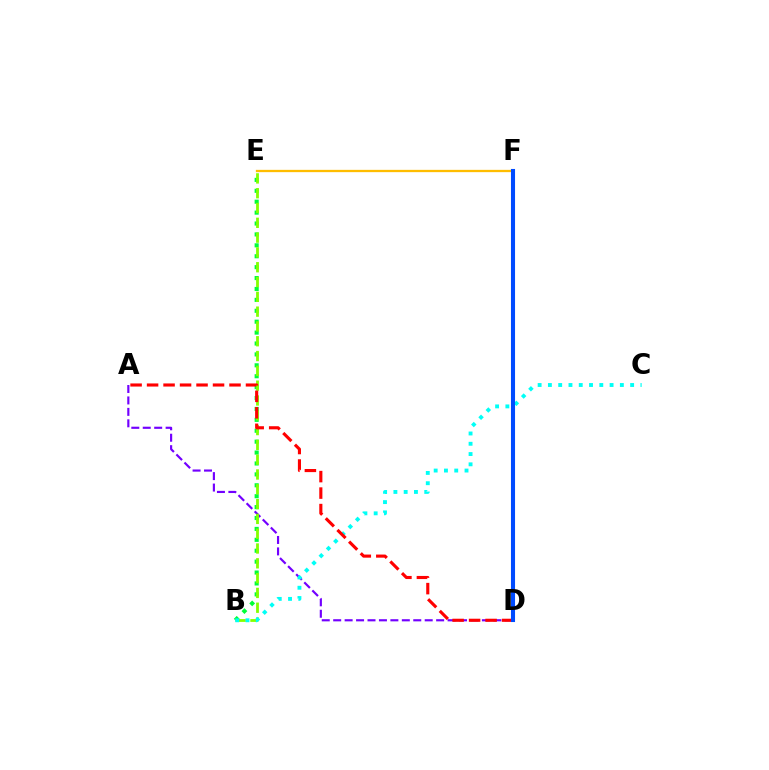{('A', 'D'): [{'color': '#7200ff', 'line_style': 'dashed', 'thickness': 1.55}, {'color': '#ff0000', 'line_style': 'dashed', 'thickness': 2.24}], ('D', 'F'): [{'color': '#ff00cf', 'line_style': 'solid', 'thickness': 2.64}, {'color': '#004bff', 'line_style': 'solid', 'thickness': 2.93}], ('B', 'E'): [{'color': '#00ff39', 'line_style': 'dotted', 'thickness': 2.96}, {'color': '#84ff00', 'line_style': 'dashed', 'thickness': 2.01}], ('B', 'C'): [{'color': '#00fff6', 'line_style': 'dotted', 'thickness': 2.79}], ('E', 'F'): [{'color': '#ffbd00', 'line_style': 'solid', 'thickness': 1.65}]}